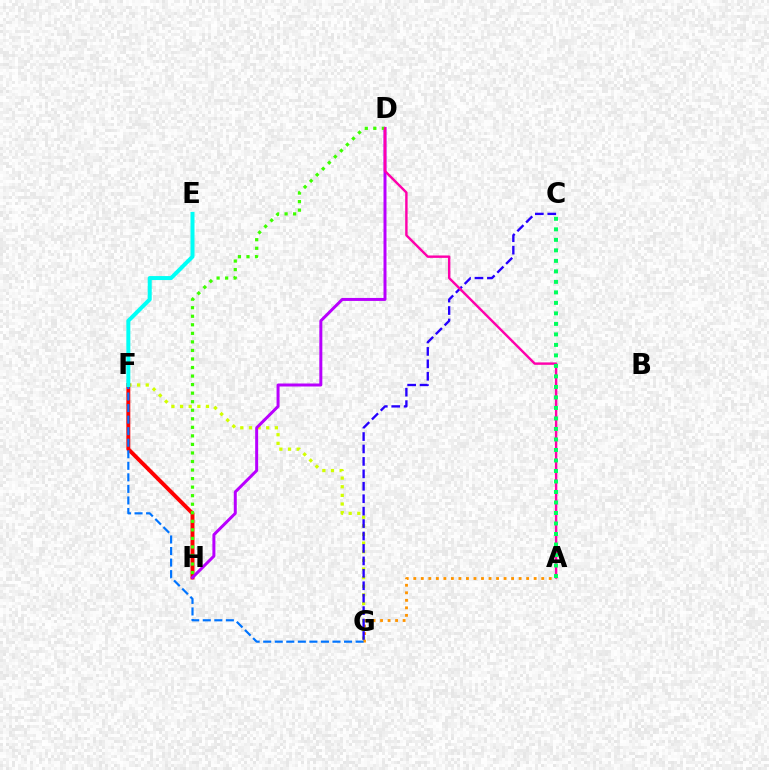{('F', 'G'): [{'color': '#d1ff00', 'line_style': 'dotted', 'thickness': 2.35}, {'color': '#0074ff', 'line_style': 'dashed', 'thickness': 1.57}], ('F', 'H'): [{'color': '#ff0000', 'line_style': 'solid', 'thickness': 2.83}], ('D', 'H'): [{'color': '#b900ff', 'line_style': 'solid', 'thickness': 2.15}, {'color': '#3dff00', 'line_style': 'dotted', 'thickness': 2.32}], ('A', 'G'): [{'color': '#ff9400', 'line_style': 'dotted', 'thickness': 2.04}], ('C', 'G'): [{'color': '#2500ff', 'line_style': 'dashed', 'thickness': 1.69}], ('E', 'F'): [{'color': '#00fff6', 'line_style': 'solid', 'thickness': 2.88}], ('A', 'D'): [{'color': '#ff00ac', 'line_style': 'solid', 'thickness': 1.74}], ('A', 'C'): [{'color': '#00ff5c', 'line_style': 'dotted', 'thickness': 2.85}]}